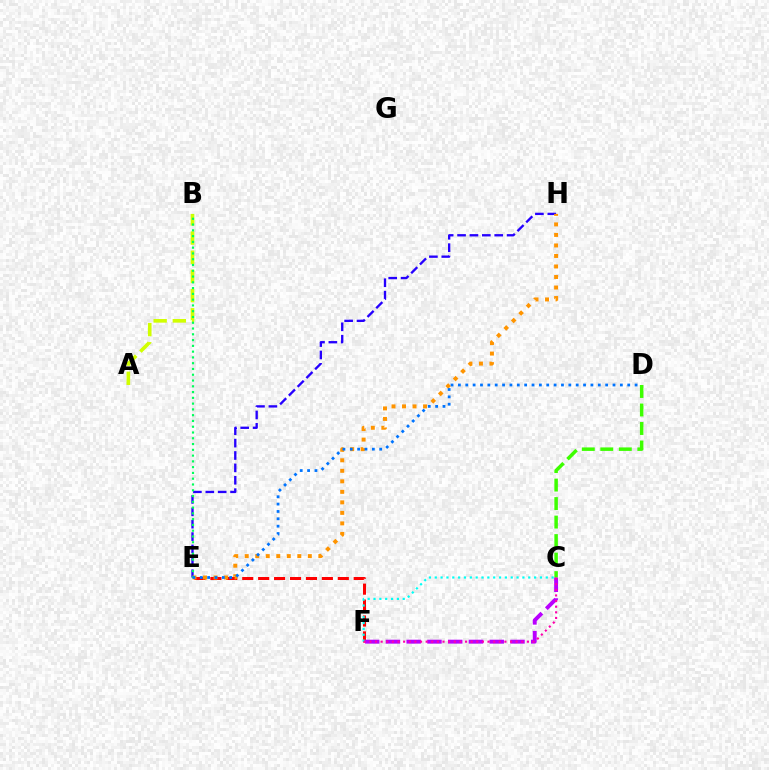{('A', 'B'): [{'color': '#d1ff00', 'line_style': 'dashed', 'thickness': 2.61}], ('E', 'F'): [{'color': '#ff0000', 'line_style': 'dashed', 'thickness': 2.16}], ('C', 'F'): [{'color': '#00fff6', 'line_style': 'dotted', 'thickness': 1.59}, {'color': '#b900ff', 'line_style': 'dashed', 'thickness': 2.82}, {'color': '#ff00ac', 'line_style': 'dotted', 'thickness': 1.53}], ('C', 'D'): [{'color': '#3dff00', 'line_style': 'dashed', 'thickness': 2.52}], ('E', 'H'): [{'color': '#2500ff', 'line_style': 'dashed', 'thickness': 1.68}, {'color': '#ff9400', 'line_style': 'dotted', 'thickness': 2.86}], ('B', 'E'): [{'color': '#00ff5c', 'line_style': 'dotted', 'thickness': 1.57}], ('D', 'E'): [{'color': '#0074ff', 'line_style': 'dotted', 'thickness': 2.0}]}